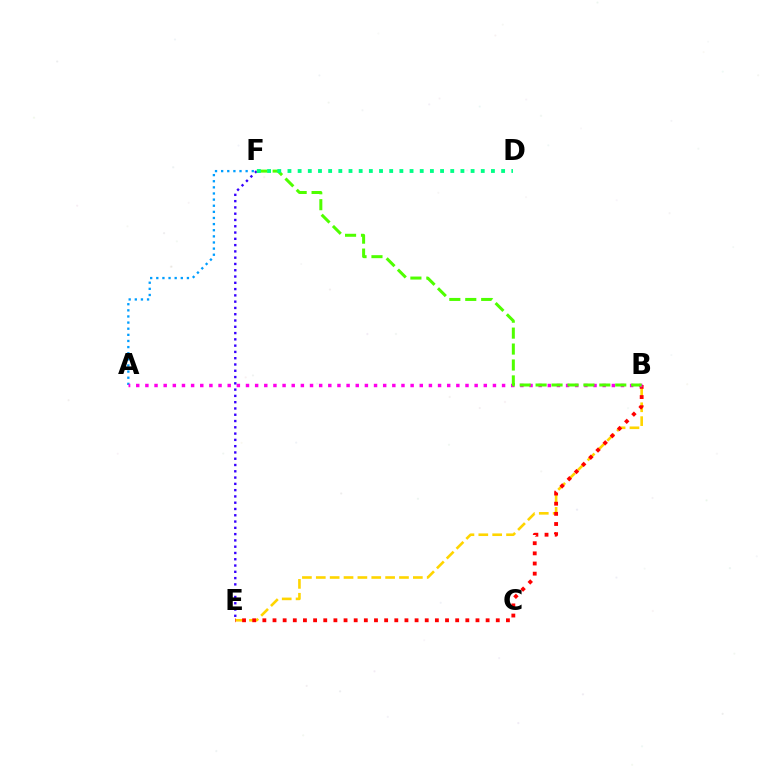{('B', 'E'): [{'color': '#ffd500', 'line_style': 'dashed', 'thickness': 1.88}, {'color': '#ff0000', 'line_style': 'dotted', 'thickness': 2.76}], ('A', 'F'): [{'color': '#009eff', 'line_style': 'dotted', 'thickness': 1.66}], ('A', 'B'): [{'color': '#ff00ed', 'line_style': 'dotted', 'thickness': 2.48}], ('E', 'F'): [{'color': '#3700ff', 'line_style': 'dotted', 'thickness': 1.71}], ('B', 'F'): [{'color': '#4fff00', 'line_style': 'dashed', 'thickness': 2.16}], ('D', 'F'): [{'color': '#00ff86', 'line_style': 'dotted', 'thickness': 2.76}]}